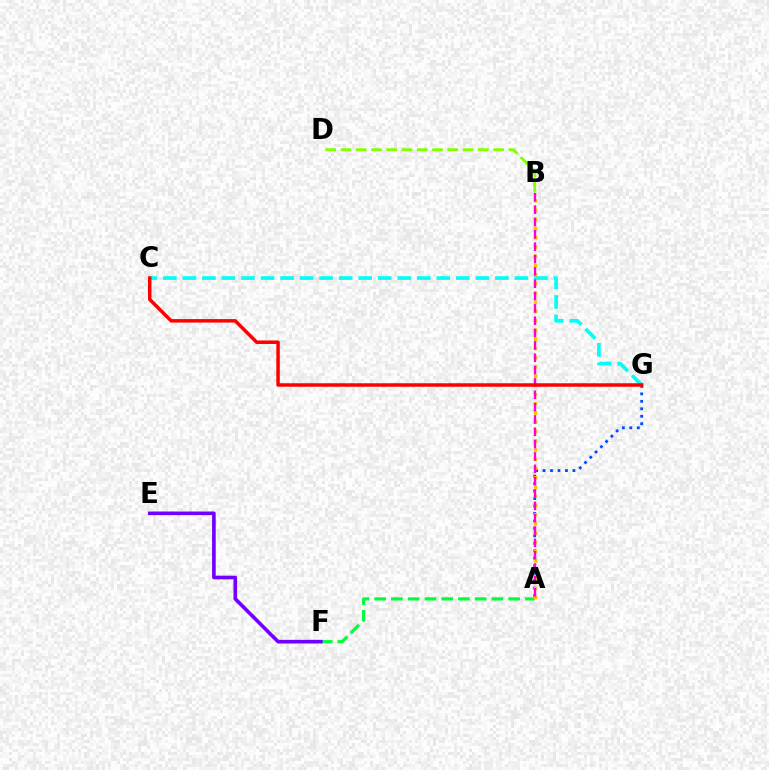{('A', 'F'): [{'color': '#00ff39', 'line_style': 'dashed', 'thickness': 2.28}], ('B', 'D'): [{'color': '#84ff00', 'line_style': 'dashed', 'thickness': 2.07}], ('C', 'G'): [{'color': '#00fff6', 'line_style': 'dashed', 'thickness': 2.65}, {'color': '#ff0000', 'line_style': 'solid', 'thickness': 2.51}], ('E', 'F'): [{'color': '#7200ff', 'line_style': 'solid', 'thickness': 2.61}], ('A', 'G'): [{'color': '#004bff', 'line_style': 'dotted', 'thickness': 2.03}], ('A', 'B'): [{'color': '#ffbd00', 'line_style': 'dotted', 'thickness': 2.51}, {'color': '#ff00cf', 'line_style': 'dashed', 'thickness': 1.68}]}